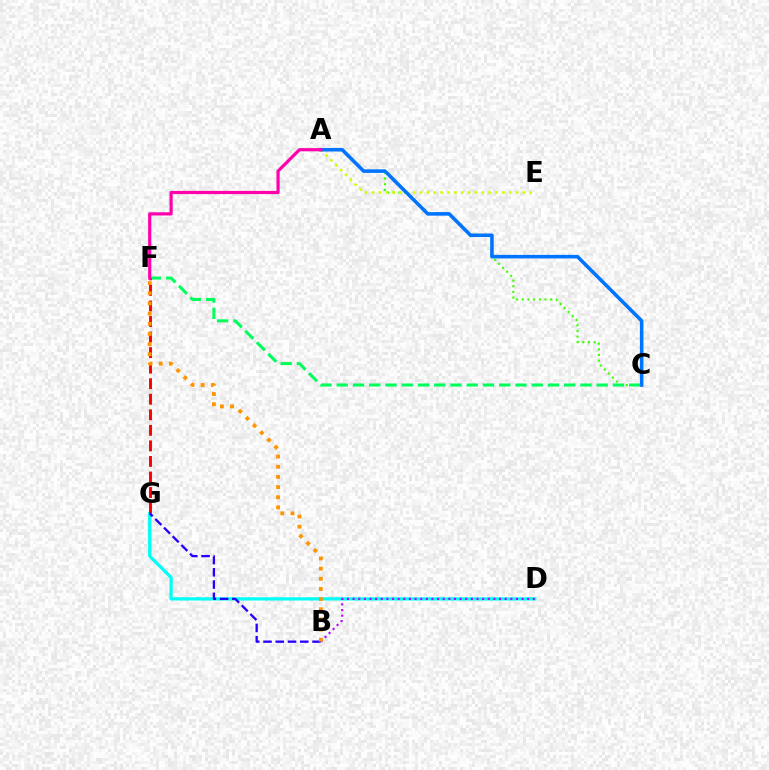{('D', 'G'): [{'color': '#00fff6', 'line_style': 'solid', 'thickness': 2.34}], ('B', 'D'): [{'color': '#b900ff', 'line_style': 'dotted', 'thickness': 1.53}], ('A', 'C'): [{'color': '#3dff00', 'line_style': 'dotted', 'thickness': 1.54}, {'color': '#0074ff', 'line_style': 'solid', 'thickness': 2.56}], ('A', 'E'): [{'color': '#d1ff00', 'line_style': 'dotted', 'thickness': 1.86}], ('C', 'F'): [{'color': '#00ff5c', 'line_style': 'dashed', 'thickness': 2.21}], ('F', 'G'): [{'color': '#ff0000', 'line_style': 'dashed', 'thickness': 2.11}], ('B', 'G'): [{'color': '#2500ff', 'line_style': 'dashed', 'thickness': 1.67}], ('A', 'F'): [{'color': '#ff00ac', 'line_style': 'solid', 'thickness': 2.3}], ('B', 'F'): [{'color': '#ff9400', 'line_style': 'dotted', 'thickness': 2.76}]}